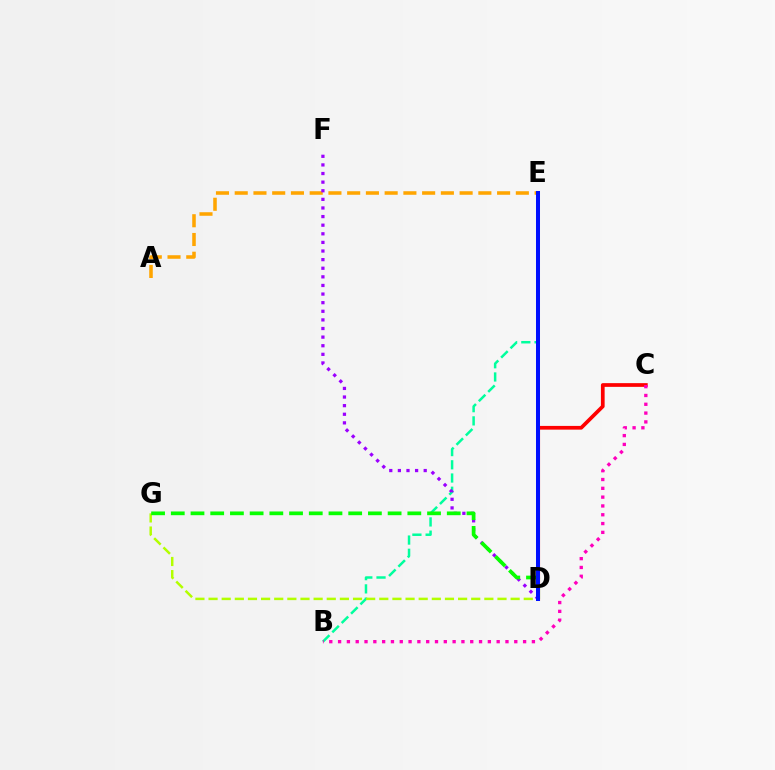{('A', 'E'): [{'color': '#ffa500', 'line_style': 'dashed', 'thickness': 2.55}], ('B', 'E'): [{'color': '#00ff9d', 'line_style': 'dashed', 'thickness': 1.8}], ('D', 'G'): [{'color': '#b3ff00', 'line_style': 'dashed', 'thickness': 1.78}, {'color': '#08ff00', 'line_style': 'dashed', 'thickness': 2.68}], ('D', 'F'): [{'color': '#9b00ff', 'line_style': 'dotted', 'thickness': 2.34}], ('C', 'D'): [{'color': '#ff0000', 'line_style': 'solid', 'thickness': 2.68}], ('D', 'E'): [{'color': '#00b5ff', 'line_style': 'solid', 'thickness': 2.08}, {'color': '#0010ff', 'line_style': 'solid', 'thickness': 2.89}], ('B', 'C'): [{'color': '#ff00bd', 'line_style': 'dotted', 'thickness': 2.39}]}